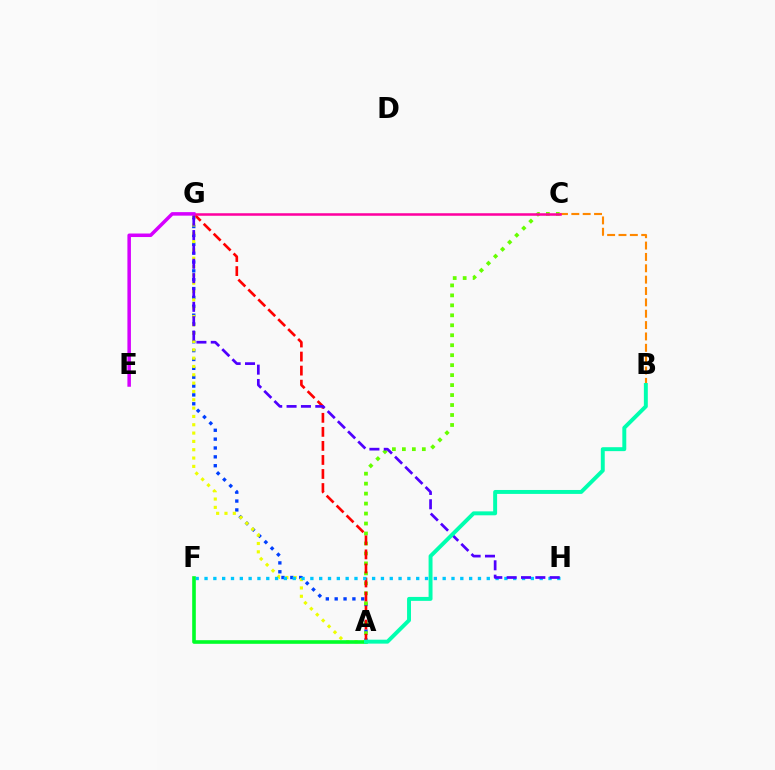{('B', 'C'): [{'color': '#ff8800', 'line_style': 'dashed', 'thickness': 1.54}], ('A', 'G'): [{'color': '#003fff', 'line_style': 'dotted', 'thickness': 2.41}, {'color': '#ff0000', 'line_style': 'dashed', 'thickness': 1.91}, {'color': '#eeff00', 'line_style': 'dotted', 'thickness': 2.26}], ('A', 'C'): [{'color': '#66ff00', 'line_style': 'dotted', 'thickness': 2.71}], ('C', 'G'): [{'color': '#ff00a0', 'line_style': 'solid', 'thickness': 1.82}], ('F', 'H'): [{'color': '#00c7ff', 'line_style': 'dotted', 'thickness': 2.4}], ('E', 'G'): [{'color': '#d600ff', 'line_style': 'solid', 'thickness': 2.53}], ('A', 'F'): [{'color': '#00ff27', 'line_style': 'solid', 'thickness': 2.6}], ('G', 'H'): [{'color': '#4f00ff', 'line_style': 'dashed', 'thickness': 1.95}], ('A', 'B'): [{'color': '#00ffaf', 'line_style': 'solid', 'thickness': 2.83}]}